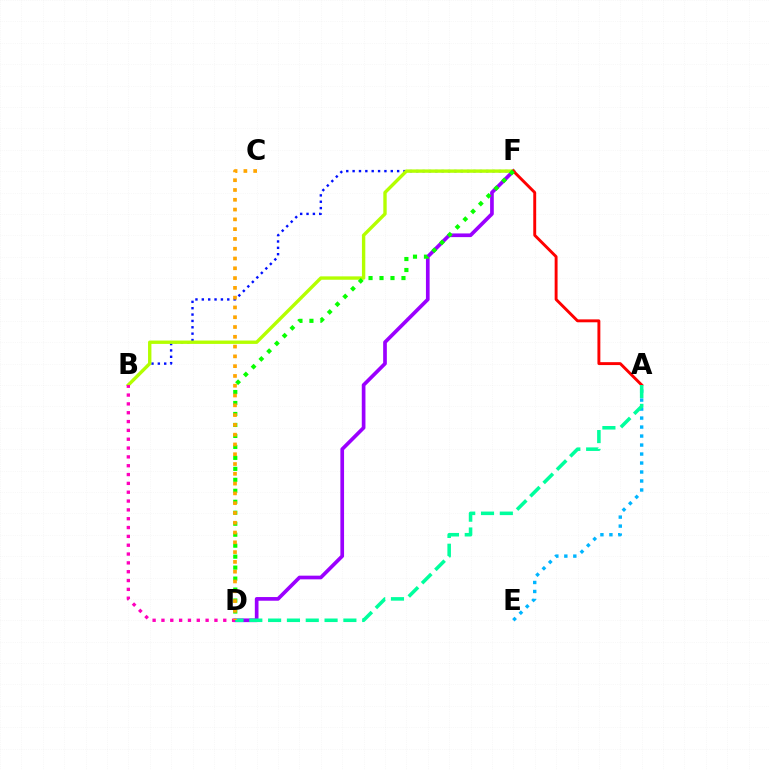{('A', 'E'): [{'color': '#00b5ff', 'line_style': 'dotted', 'thickness': 2.44}], ('B', 'F'): [{'color': '#0010ff', 'line_style': 'dotted', 'thickness': 1.73}, {'color': '#b3ff00', 'line_style': 'solid', 'thickness': 2.43}], ('D', 'F'): [{'color': '#9b00ff', 'line_style': 'solid', 'thickness': 2.65}, {'color': '#08ff00', 'line_style': 'dotted', 'thickness': 2.98}], ('B', 'D'): [{'color': '#ff00bd', 'line_style': 'dotted', 'thickness': 2.4}], ('A', 'F'): [{'color': '#ff0000', 'line_style': 'solid', 'thickness': 2.1}], ('A', 'D'): [{'color': '#00ff9d', 'line_style': 'dashed', 'thickness': 2.56}], ('C', 'D'): [{'color': '#ffa500', 'line_style': 'dotted', 'thickness': 2.66}]}